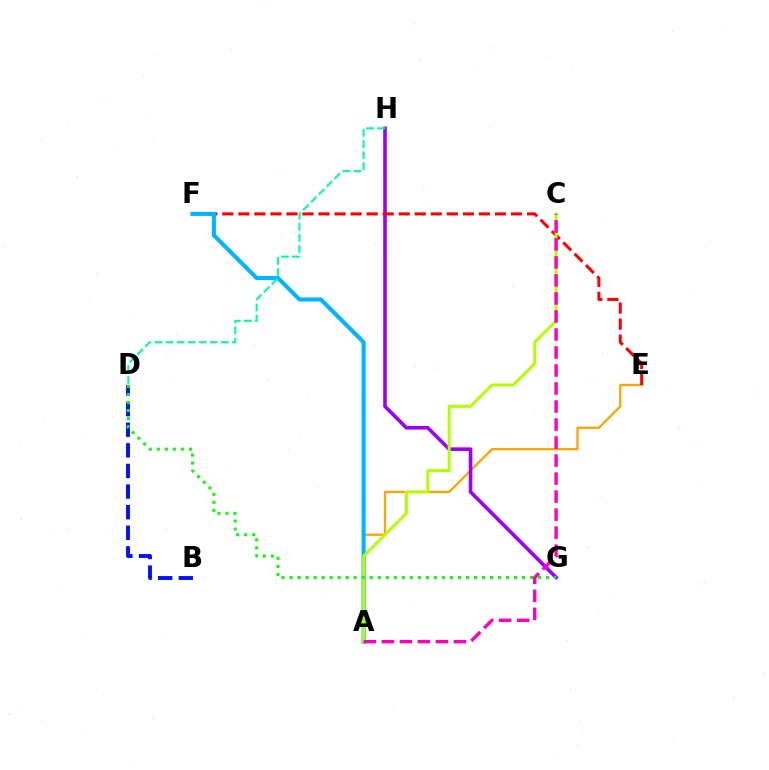{('A', 'E'): [{'color': '#ffa500', 'line_style': 'solid', 'thickness': 1.67}], ('G', 'H'): [{'color': '#9b00ff', 'line_style': 'solid', 'thickness': 2.59}], ('E', 'F'): [{'color': '#ff0000', 'line_style': 'dashed', 'thickness': 2.18}], ('B', 'D'): [{'color': '#0010ff', 'line_style': 'dashed', 'thickness': 2.8}], ('A', 'F'): [{'color': '#00b5ff', 'line_style': 'solid', 'thickness': 2.93}], ('A', 'C'): [{'color': '#b3ff00', 'line_style': 'solid', 'thickness': 2.16}, {'color': '#ff00bd', 'line_style': 'dashed', 'thickness': 2.45}], ('D', 'G'): [{'color': '#08ff00', 'line_style': 'dotted', 'thickness': 2.18}], ('D', 'H'): [{'color': '#00ff9d', 'line_style': 'dashed', 'thickness': 1.51}]}